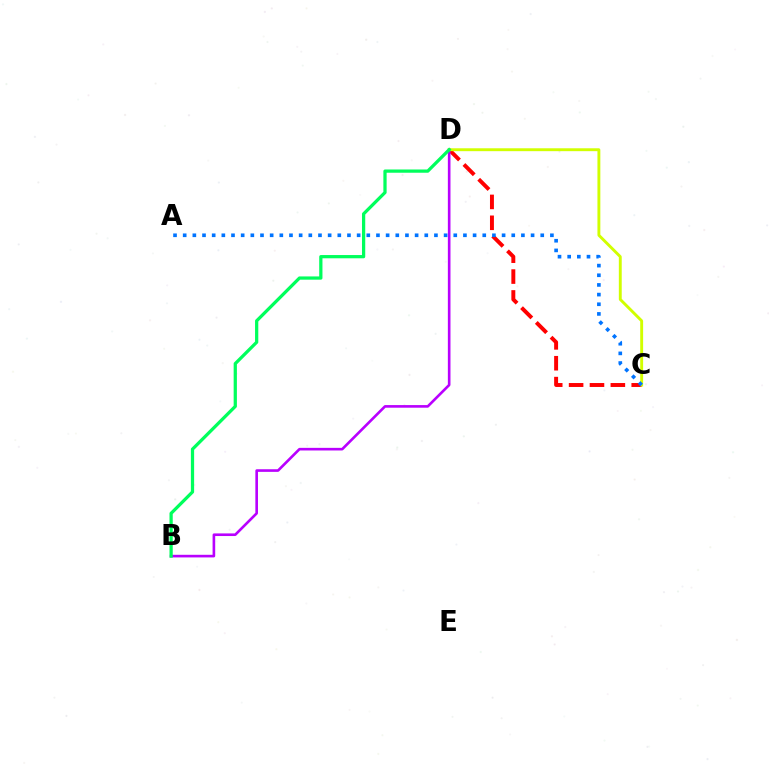{('C', 'D'): [{'color': '#ff0000', 'line_style': 'dashed', 'thickness': 2.84}, {'color': '#d1ff00', 'line_style': 'solid', 'thickness': 2.09}], ('B', 'D'): [{'color': '#b900ff', 'line_style': 'solid', 'thickness': 1.89}, {'color': '#00ff5c', 'line_style': 'solid', 'thickness': 2.34}], ('A', 'C'): [{'color': '#0074ff', 'line_style': 'dotted', 'thickness': 2.63}]}